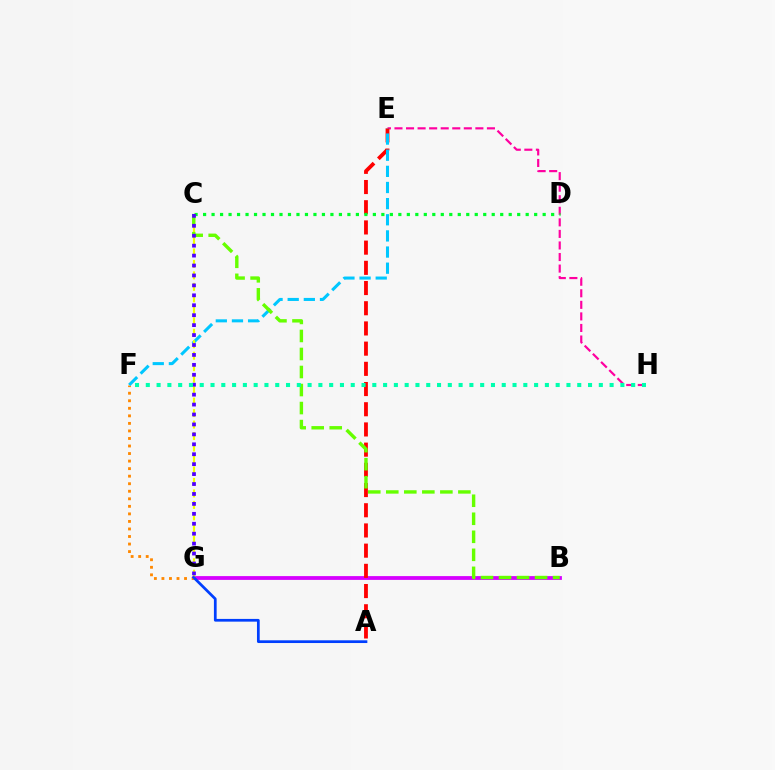{('B', 'G'): [{'color': '#d600ff', 'line_style': 'solid', 'thickness': 2.73}], ('E', 'H'): [{'color': '#ff00a0', 'line_style': 'dashed', 'thickness': 1.57}], ('A', 'E'): [{'color': '#ff0000', 'line_style': 'dashed', 'thickness': 2.74}], ('F', 'G'): [{'color': '#ff8800', 'line_style': 'dotted', 'thickness': 2.05}], ('C', 'D'): [{'color': '#00ff27', 'line_style': 'dotted', 'thickness': 2.31}], ('E', 'F'): [{'color': '#00c7ff', 'line_style': 'dashed', 'thickness': 2.19}], ('C', 'G'): [{'color': '#eeff00', 'line_style': 'dashed', 'thickness': 1.56}, {'color': '#4f00ff', 'line_style': 'dotted', 'thickness': 2.7}], ('A', 'G'): [{'color': '#003fff', 'line_style': 'solid', 'thickness': 1.96}], ('B', 'C'): [{'color': '#66ff00', 'line_style': 'dashed', 'thickness': 2.45}], ('F', 'H'): [{'color': '#00ffaf', 'line_style': 'dotted', 'thickness': 2.93}]}